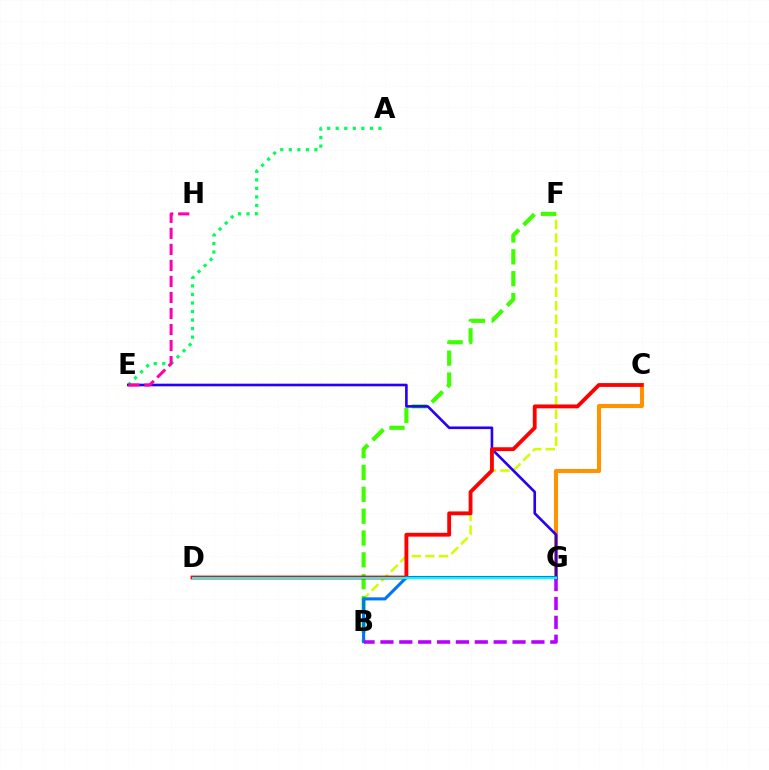{('A', 'E'): [{'color': '#00ff5c', 'line_style': 'dotted', 'thickness': 2.32}], ('B', 'F'): [{'color': '#d1ff00', 'line_style': 'dashed', 'thickness': 1.84}, {'color': '#3dff00', 'line_style': 'dashed', 'thickness': 2.97}], ('C', 'G'): [{'color': '#ff9400', 'line_style': 'solid', 'thickness': 2.93}], ('E', 'G'): [{'color': '#2500ff', 'line_style': 'solid', 'thickness': 1.89}], ('C', 'D'): [{'color': '#ff0000', 'line_style': 'solid', 'thickness': 2.75}], ('B', 'G'): [{'color': '#0074ff', 'line_style': 'solid', 'thickness': 2.22}, {'color': '#b900ff', 'line_style': 'dashed', 'thickness': 2.56}], ('E', 'H'): [{'color': '#ff00ac', 'line_style': 'dashed', 'thickness': 2.18}], ('D', 'G'): [{'color': '#00fff6', 'line_style': 'solid', 'thickness': 1.53}]}